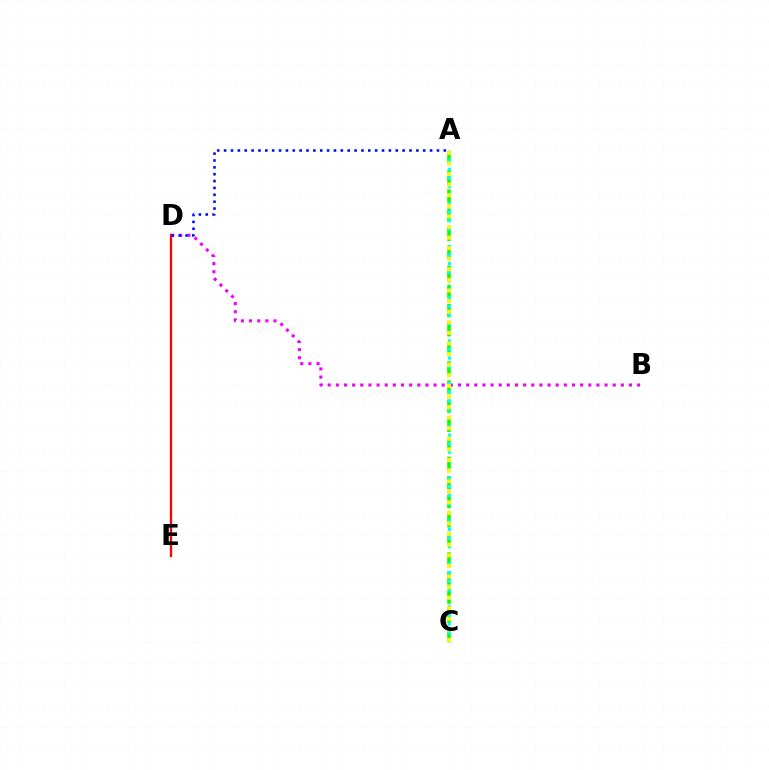{('D', 'E'): [{'color': '#ff0000', 'line_style': 'solid', 'thickness': 1.66}], ('B', 'D'): [{'color': '#ee00ff', 'line_style': 'dotted', 'thickness': 2.21}], ('A', 'C'): [{'color': '#08ff00', 'line_style': 'dashed', 'thickness': 2.59}, {'color': '#00fff6', 'line_style': 'dotted', 'thickness': 2.33}, {'color': '#fcf500', 'line_style': 'dotted', 'thickness': 2.88}], ('A', 'D'): [{'color': '#0010ff', 'line_style': 'dotted', 'thickness': 1.87}]}